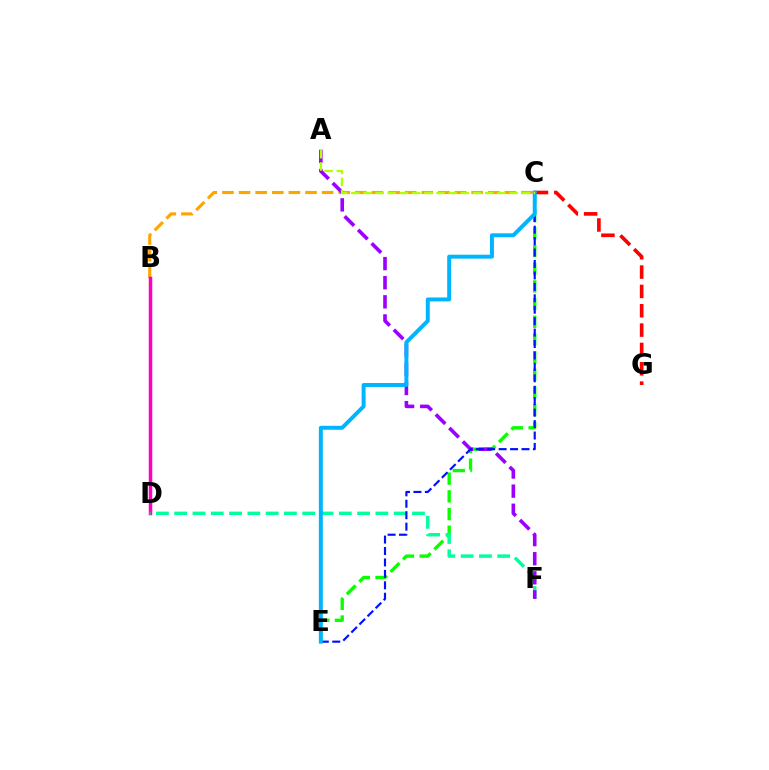{('B', 'C'): [{'color': '#ffa500', 'line_style': 'dashed', 'thickness': 2.26}], ('B', 'D'): [{'color': '#ff00bd', 'line_style': 'solid', 'thickness': 2.51}], ('C', 'E'): [{'color': '#08ff00', 'line_style': 'dashed', 'thickness': 2.4}, {'color': '#0010ff', 'line_style': 'dashed', 'thickness': 1.55}, {'color': '#00b5ff', 'line_style': 'solid', 'thickness': 2.85}], ('D', 'F'): [{'color': '#00ff9d', 'line_style': 'dashed', 'thickness': 2.48}], ('C', 'G'): [{'color': '#ff0000', 'line_style': 'dashed', 'thickness': 2.63}], ('A', 'F'): [{'color': '#9b00ff', 'line_style': 'dashed', 'thickness': 2.6}], ('A', 'C'): [{'color': '#b3ff00', 'line_style': 'dashed', 'thickness': 1.65}]}